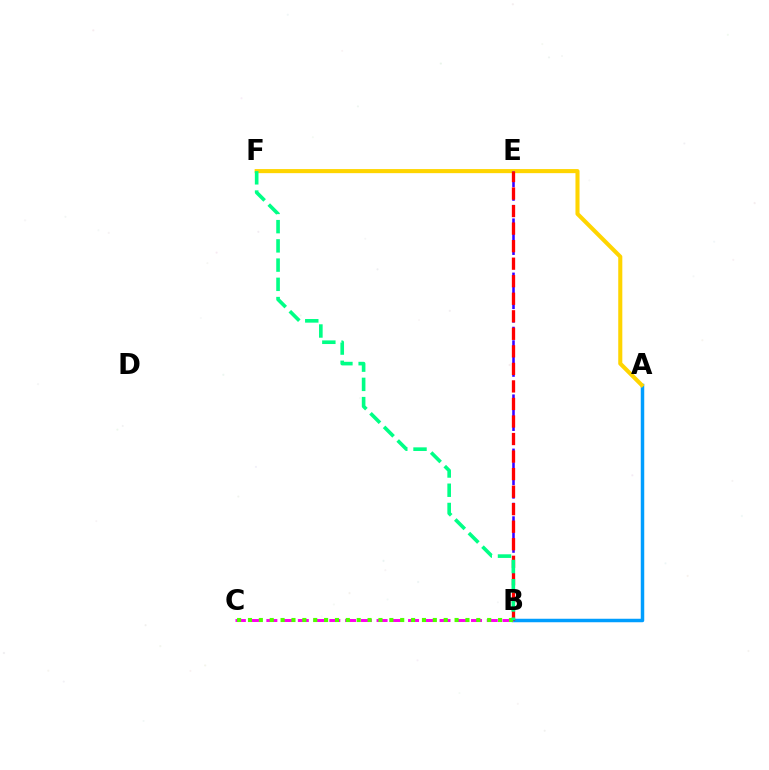{('A', 'B'): [{'color': '#009eff', 'line_style': 'solid', 'thickness': 2.51}], ('A', 'F'): [{'color': '#ffd500', 'line_style': 'solid', 'thickness': 2.93}], ('B', 'E'): [{'color': '#3700ff', 'line_style': 'dashed', 'thickness': 1.84}, {'color': '#ff0000', 'line_style': 'dashed', 'thickness': 2.38}], ('B', 'C'): [{'color': '#ff00ed', 'line_style': 'dashed', 'thickness': 2.14}, {'color': '#4fff00', 'line_style': 'dotted', 'thickness': 2.95}], ('B', 'F'): [{'color': '#00ff86', 'line_style': 'dashed', 'thickness': 2.61}]}